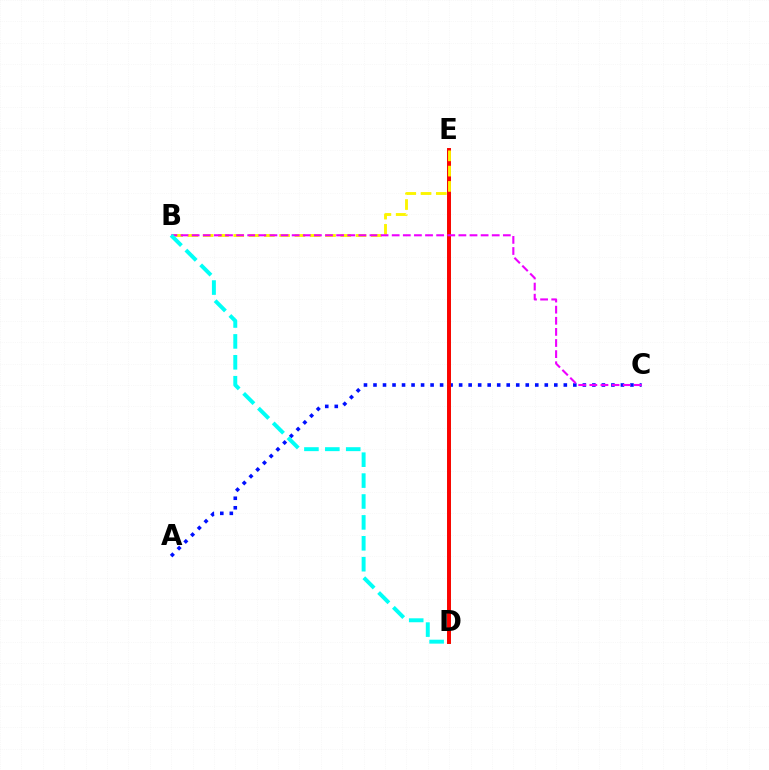{('A', 'C'): [{'color': '#0010ff', 'line_style': 'dotted', 'thickness': 2.59}], ('D', 'E'): [{'color': '#08ff00', 'line_style': 'solid', 'thickness': 2.58}, {'color': '#ff0000', 'line_style': 'solid', 'thickness': 2.82}], ('B', 'E'): [{'color': '#fcf500', 'line_style': 'dashed', 'thickness': 2.08}], ('B', 'C'): [{'color': '#ee00ff', 'line_style': 'dashed', 'thickness': 1.51}], ('B', 'D'): [{'color': '#00fff6', 'line_style': 'dashed', 'thickness': 2.84}]}